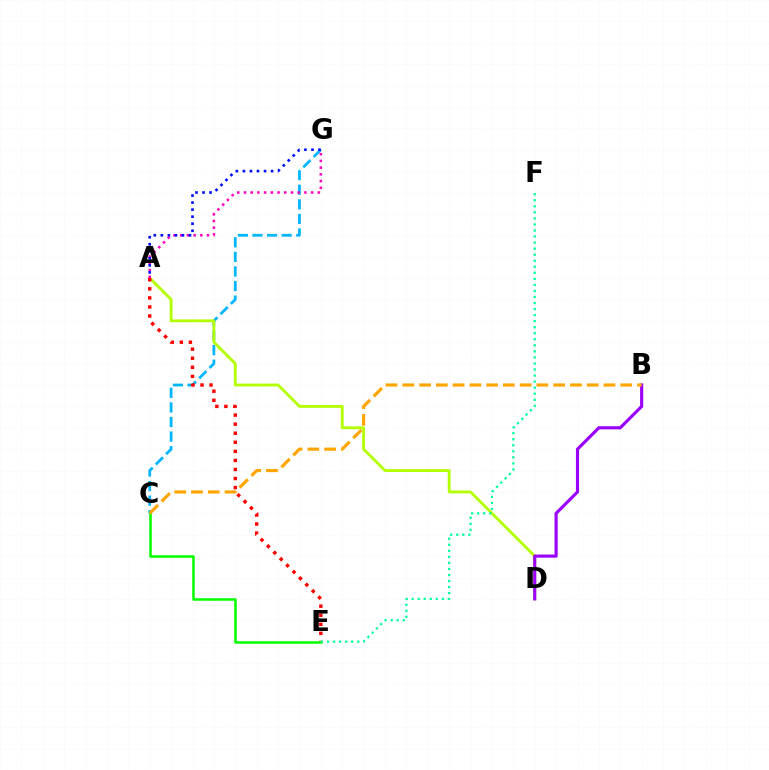{('C', 'G'): [{'color': '#00b5ff', 'line_style': 'dashed', 'thickness': 1.98}], ('A', 'D'): [{'color': '#b3ff00', 'line_style': 'solid', 'thickness': 2.04}], ('A', 'G'): [{'color': '#ff00bd', 'line_style': 'dotted', 'thickness': 1.82}, {'color': '#0010ff', 'line_style': 'dotted', 'thickness': 1.91}], ('A', 'E'): [{'color': '#ff0000', 'line_style': 'dotted', 'thickness': 2.46}], ('C', 'E'): [{'color': '#08ff00', 'line_style': 'solid', 'thickness': 1.84}], ('B', 'D'): [{'color': '#9b00ff', 'line_style': 'solid', 'thickness': 2.26}], ('B', 'C'): [{'color': '#ffa500', 'line_style': 'dashed', 'thickness': 2.28}], ('E', 'F'): [{'color': '#00ff9d', 'line_style': 'dotted', 'thickness': 1.64}]}